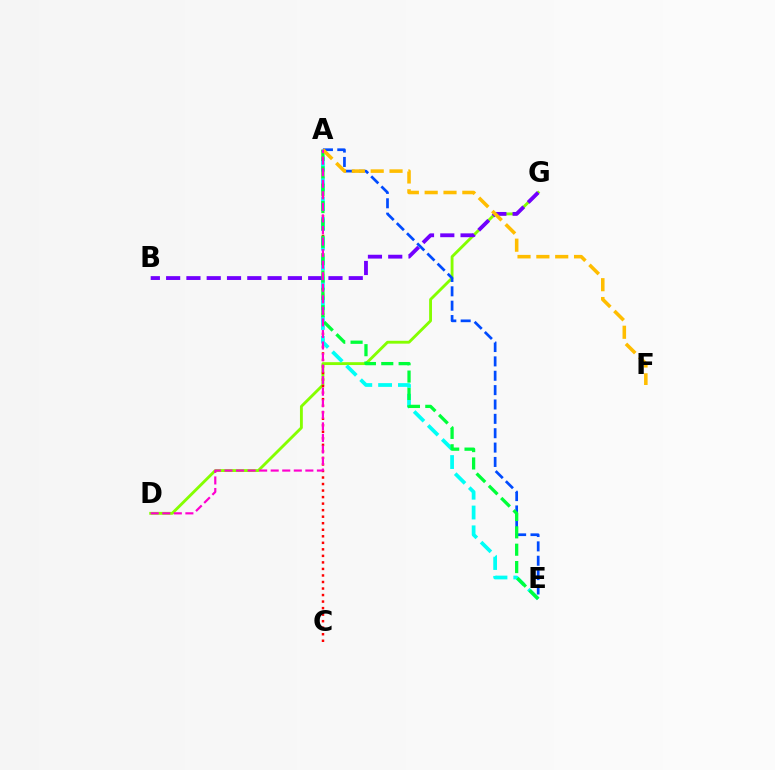{('D', 'G'): [{'color': '#84ff00', 'line_style': 'solid', 'thickness': 2.06}], ('A', 'C'): [{'color': '#ff0000', 'line_style': 'dotted', 'thickness': 1.77}], ('A', 'E'): [{'color': '#00fff6', 'line_style': 'dashed', 'thickness': 2.69}, {'color': '#004bff', 'line_style': 'dashed', 'thickness': 1.95}, {'color': '#00ff39', 'line_style': 'dashed', 'thickness': 2.36}], ('B', 'G'): [{'color': '#7200ff', 'line_style': 'dashed', 'thickness': 2.76}], ('A', 'F'): [{'color': '#ffbd00', 'line_style': 'dashed', 'thickness': 2.56}], ('A', 'D'): [{'color': '#ff00cf', 'line_style': 'dashed', 'thickness': 1.57}]}